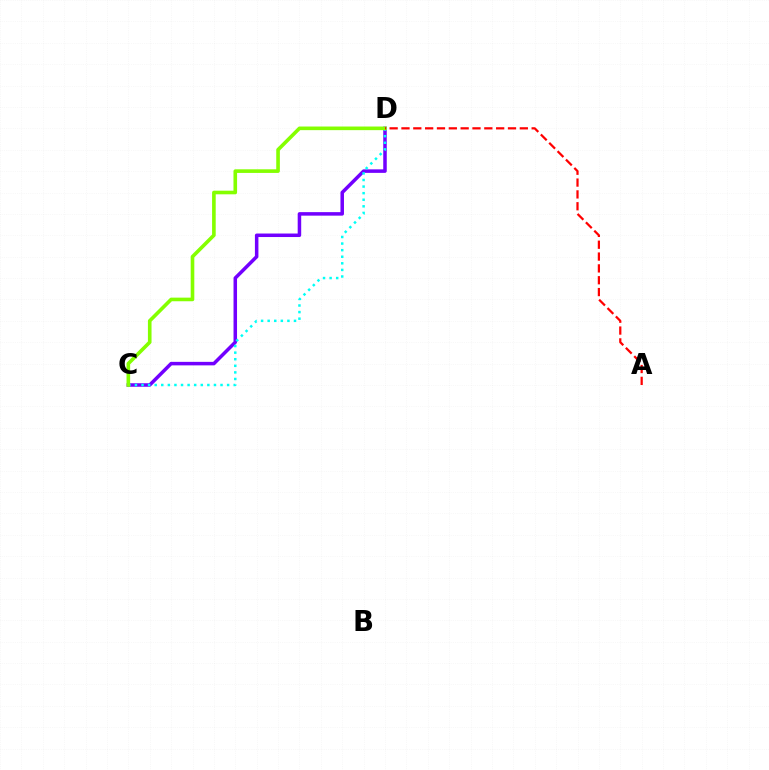{('C', 'D'): [{'color': '#7200ff', 'line_style': 'solid', 'thickness': 2.53}, {'color': '#00fff6', 'line_style': 'dotted', 'thickness': 1.79}, {'color': '#84ff00', 'line_style': 'solid', 'thickness': 2.61}], ('A', 'D'): [{'color': '#ff0000', 'line_style': 'dashed', 'thickness': 1.61}]}